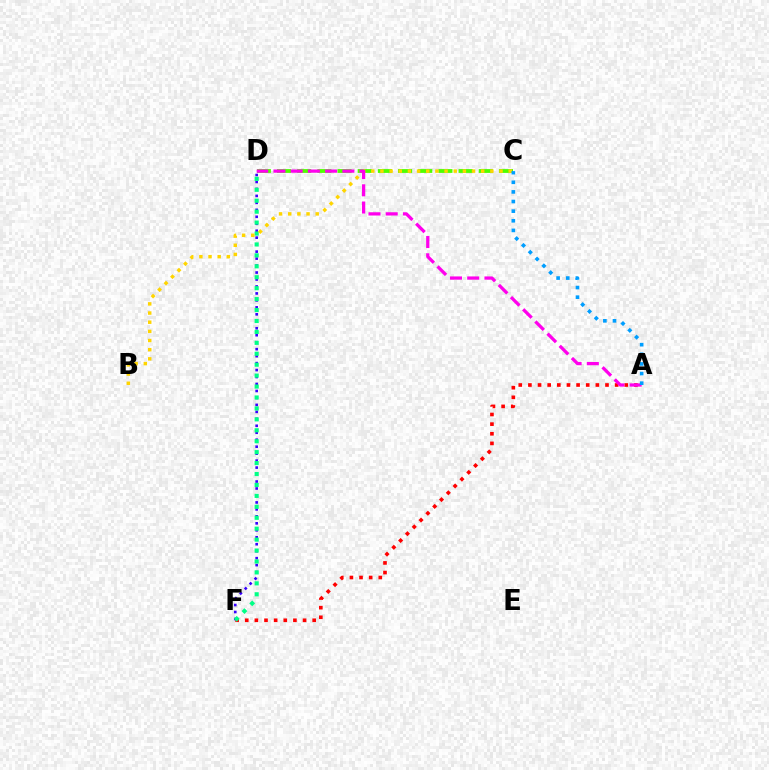{('A', 'F'): [{'color': '#ff0000', 'line_style': 'dotted', 'thickness': 2.62}], ('D', 'F'): [{'color': '#3700ff', 'line_style': 'dotted', 'thickness': 1.89}, {'color': '#00ff86', 'line_style': 'dotted', 'thickness': 2.97}], ('C', 'D'): [{'color': '#4fff00', 'line_style': 'dashed', 'thickness': 2.74}], ('B', 'C'): [{'color': '#ffd500', 'line_style': 'dotted', 'thickness': 2.49}], ('A', 'D'): [{'color': '#ff00ed', 'line_style': 'dashed', 'thickness': 2.34}], ('A', 'C'): [{'color': '#009eff', 'line_style': 'dotted', 'thickness': 2.62}]}